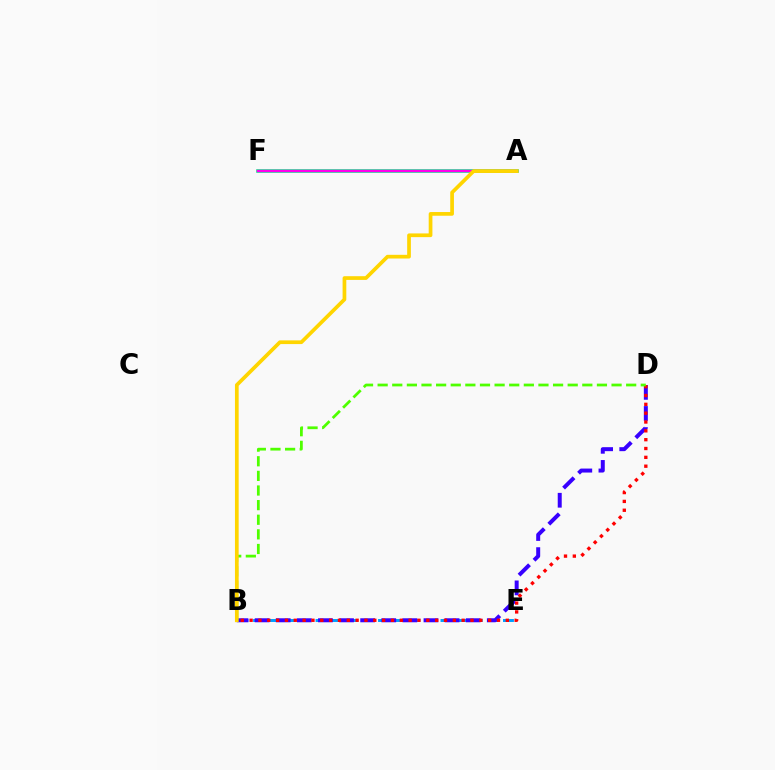{('B', 'E'): [{'color': '#009eff', 'line_style': 'dashed', 'thickness': 2.12}], ('B', 'D'): [{'color': '#3700ff', 'line_style': 'dashed', 'thickness': 2.87}, {'color': '#ff0000', 'line_style': 'dotted', 'thickness': 2.4}, {'color': '#4fff00', 'line_style': 'dashed', 'thickness': 1.99}], ('A', 'F'): [{'color': '#00ff86', 'line_style': 'solid', 'thickness': 2.59}, {'color': '#ff00ed', 'line_style': 'solid', 'thickness': 1.77}], ('A', 'B'): [{'color': '#ffd500', 'line_style': 'solid', 'thickness': 2.67}]}